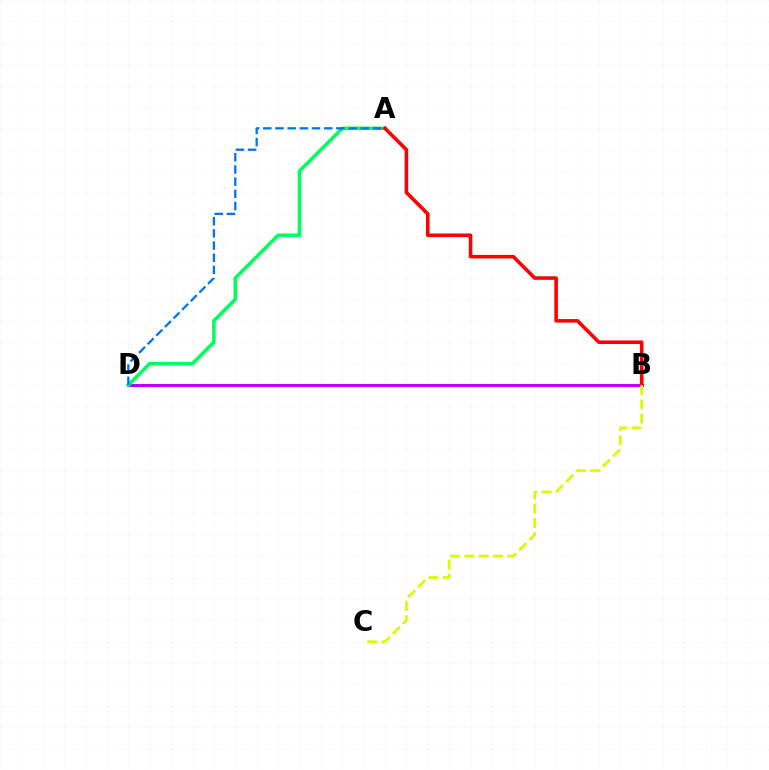{('B', 'D'): [{'color': '#b900ff', 'line_style': 'solid', 'thickness': 2.14}], ('A', 'D'): [{'color': '#00ff5c', 'line_style': 'solid', 'thickness': 2.55}, {'color': '#0074ff', 'line_style': 'dashed', 'thickness': 1.66}], ('A', 'B'): [{'color': '#ff0000', 'line_style': 'solid', 'thickness': 2.57}], ('B', 'C'): [{'color': '#d1ff00', 'line_style': 'dashed', 'thickness': 1.95}]}